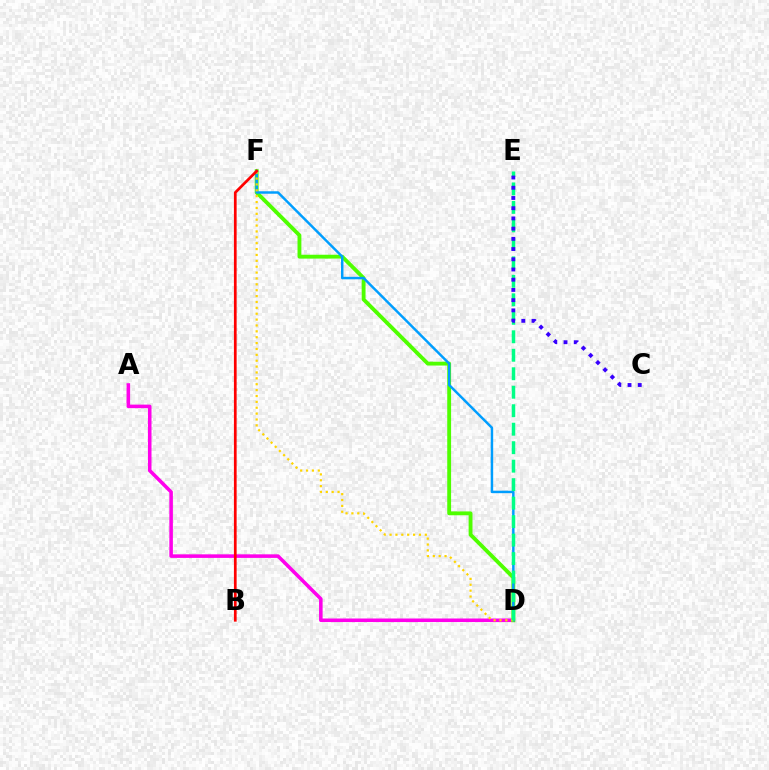{('A', 'D'): [{'color': '#ff00ed', 'line_style': 'solid', 'thickness': 2.56}], ('D', 'F'): [{'color': '#4fff00', 'line_style': 'solid', 'thickness': 2.77}, {'color': '#009eff', 'line_style': 'solid', 'thickness': 1.77}, {'color': '#ffd500', 'line_style': 'dotted', 'thickness': 1.6}], ('B', 'F'): [{'color': '#ff0000', 'line_style': 'solid', 'thickness': 1.95}], ('D', 'E'): [{'color': '#00ff86', 'line_style': 'dashed', 'thickness': 2.51}], ('C', 'E'): [{'color': '#3700ff', 'line_style': 'dotted', 'thickness': 2.78}]}